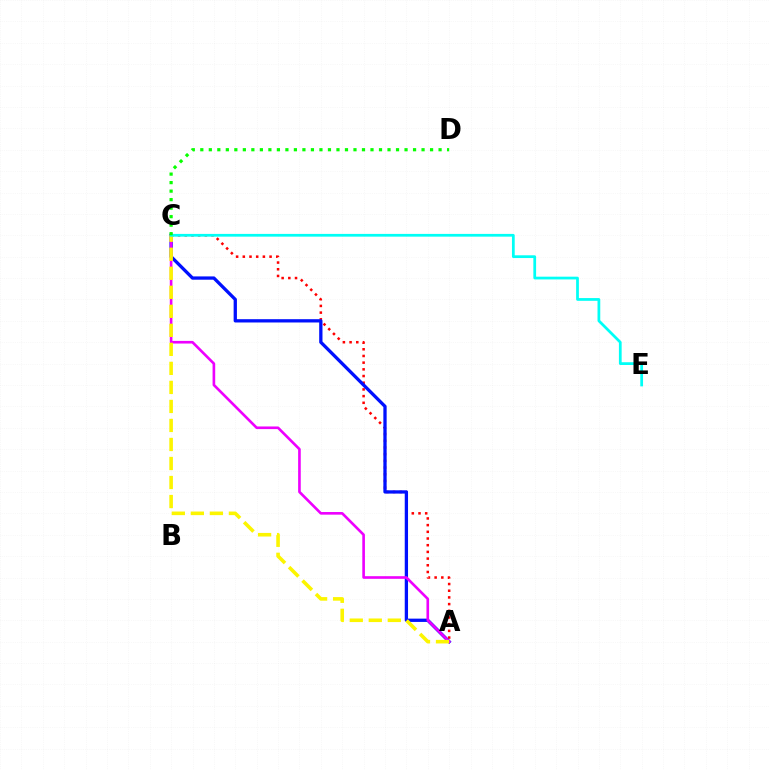{('A', 'C'): [{'color': '#ff0000', 'line_style': 'dotted', 'thickness': 1.82}, {'color': '#0010ff', 'line_style': 'solid', 'thickness': 2.37}, {'color': '#ee00ff', 'line_style': 'solid', 'thickness': 1.9}, {'color': '#fcf500', 'line_style': 'dashed', 'thickness': 2.58}], ('C', 'E'): [{'color': '#00fff6', 'line_style': 'solid', 'thickness': 1.98}], ('C', 'D'): [{'color': '#08ff00', 'line_style': 'dotted', 'thickness': 2.31}]}